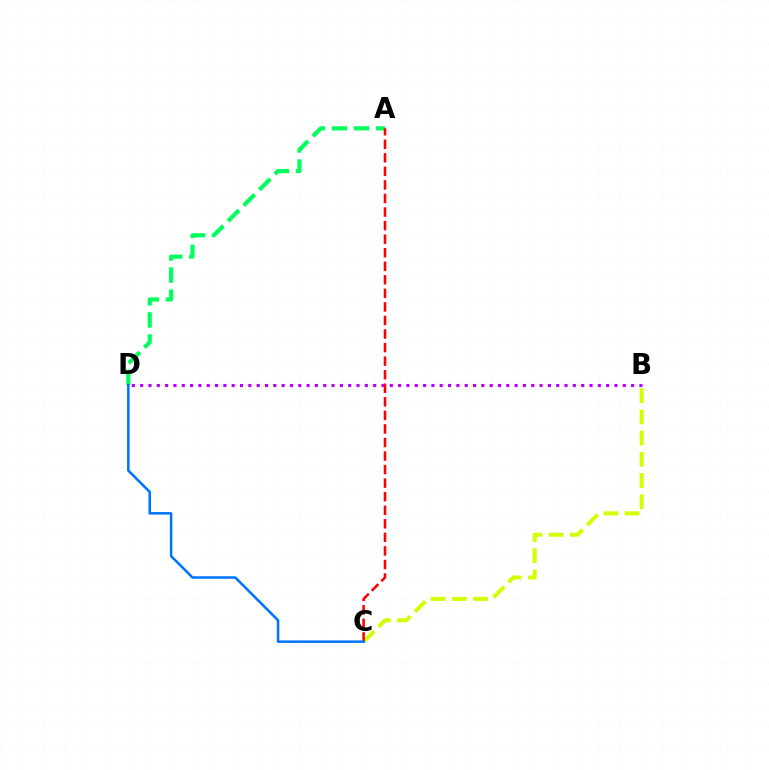{('B', 'C'): [{'color': '#d1ff00', 'line_style': 'dashed', 'thickness': 2.88}], ('A', 'D'): [{'color': '#00ff5c', 'line_style': 'dashed', 'thickness': 3.0}], ('B', 'D'): [{'color': '#b900ff', 'line_style': 'dotted', 'thickness': 2.26}], ('A', 'C'): [{'color': '#ff0000', 'line_style': 'dashed', 'thickness': 1.84}], ('C', 'D'): [{'color': '#0074ff', 'line_style': 'solid', 'thickness': 1.82}]}